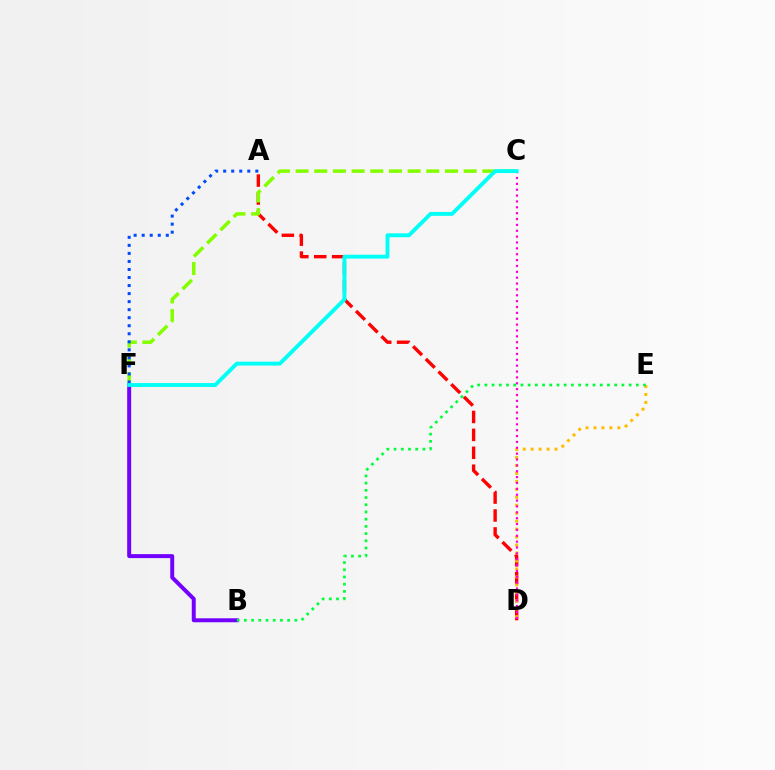{('A', 'D'): [{'color': '#ff0000', 'line_style': 'dashed', 'thickness': 2.43}], ('C', 'F'): [{'color': '#84ff00', 'line_style': 'dashed', 'thickness': 2.54}, {'color': '#00fff6', 'line_style': 'solid', 'thickness': 2.79}], ('B', 'F'): [{'color': '#7200ff', 'line_style': 'solid', 'thickness': 2.85}], ('D', 'E'): [{'color': '#ffbd00', 'line_style': 'dotted', 'thickness': 2.16}], ('B', 'E'): [{'color': '#00ff39', 'line_style': 'dotted', 'thickness': 1.96}], ('A', 'F'): [{'color': '#004bff', 'line_style': 'dotted', 'thickness': 2.18}], ('C', 'D'): [{'color': '#ff00cf', 'line_style': 'dotted', 'thickness': 1.59}]}